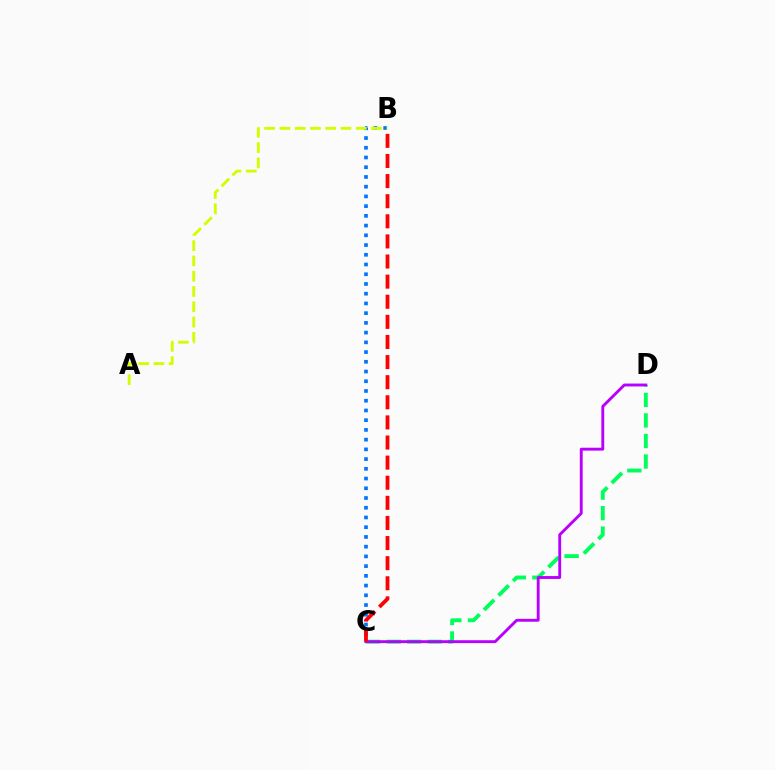{('B', 'C'): [{'color': '#0074ff', 'line_style': 'dotted', 'thickness': 2.64}, {'color': '#ff0000', 'line_style': 'dashed', 'thickness': 2.73}], ('C', 'D'): [{'color': '#00ff5c', 'line_style': 'dashed', 'thickness': 2.79}, {'color': '#b900ff', 'line_style': 'solid', 'thickness': 2.08}], ('A', 'B'): [{'color': '#d1ff00', 'line_style': 'dashed', 'thickness': 2.08}]}